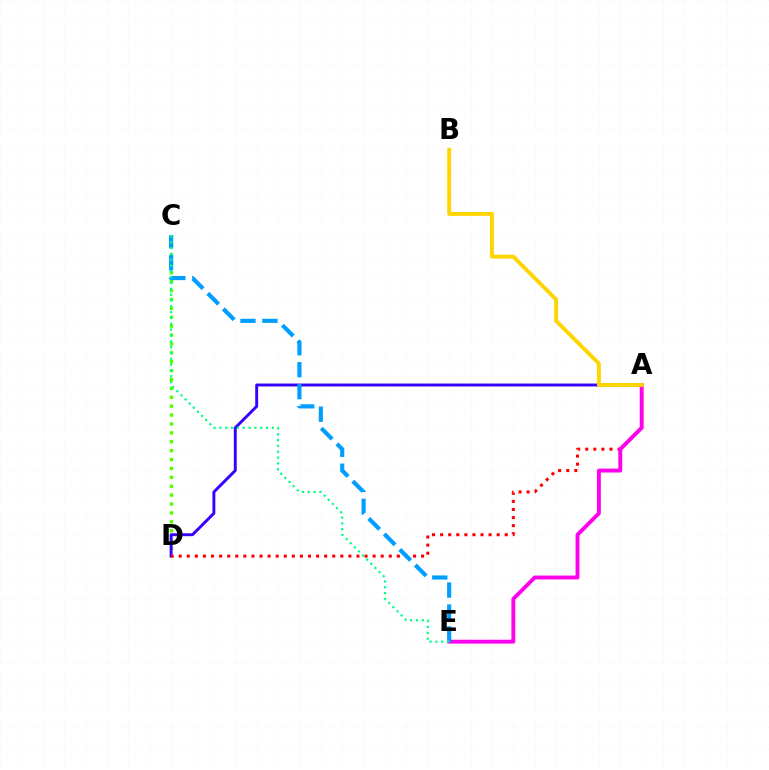{('C', 'D'): [{'color': '#4fff00', 'line_style': 'dotted', 'thickness': 2.42}], ('A', 'D'): [{'color': '#3700ff', 'line_style': 'solid', 'thickness': 2.1}, {'color': '#ff0000', 'line_style': 'dotted', 'thickness': 2.2}], ('A', 'E'): [{'color': '#ff00ed', 'line_style': 'solid', 'thickness': 2.8}], ('C', 'E'): [{'color': '#009eff', 'line_style': 'dashed', 'thickness': 2.98}, {'color': '#00ff86', 'line_style': 'dotted', 'thickness': 1.58}], ('A', 'B'): [{'color': '#ffd500', 'line_style': 'solid', 'thickness': 2.8}]}